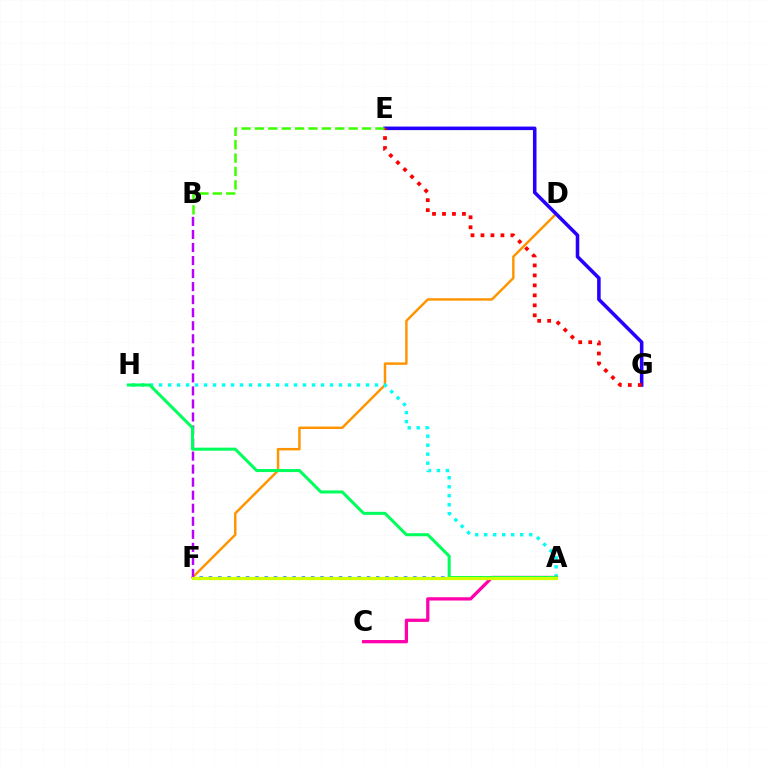{('D', 'F'): [{'color': '#ff9400', 'line_style': 'solid', 'thickness': 1.77}], ('A', 'F'): [{'color': '#0074ff', 'line_style': 'dotted', 'thickness': 2.52}, {'color': '#d1ff00', 'line_style': 'solid', 'thickness': 2.34}], ('A', 'H'): [{'color': '#00fff6', 'line_style': 'dotted', 'thickness': 2.44}, {'color': '#00ff5c', 'line_style': 'solid', 'thickness': 2.19}], ('A', 'C'): [{'color': '#ff00ac', 'line_style': 'solid', 'thickness': 2.36}], ('B', 'F'): [{'color': '#b900ff', 'line_style': 'dashed', 'thickness': 1.77}], ('E', 'G'): [{'color': '#2500ff', 'line_style': 'solid', 'thickness': 2.56}, {'color': '#ff0000', 'line_style': 'dotted', 'thickness': 2.71}], ('B', 'E'): [{'color': '#3dff00', 'line_style': 'dashed', 'thickness': 1.82}]}